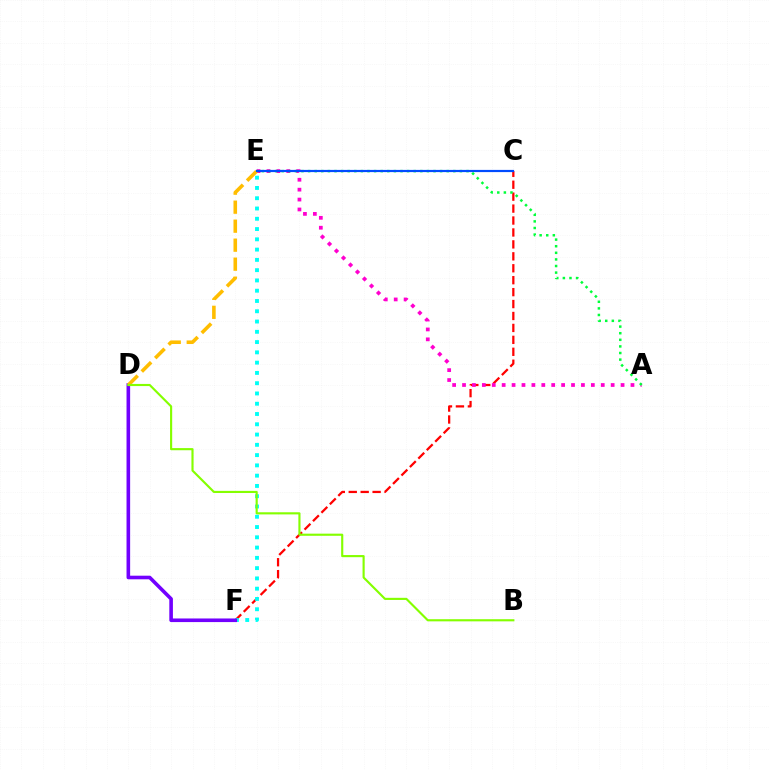{('C', 'F'): [{'color': '#ff0000', 'line_style': 'dashed', 'thickness': 1.62}], ('A', 'E'): [{'color': '#ff00cf', 'line_style': 'dotted', 'thickness': 2.69}, {'color': '#00ff39', 'line_style': 'dotted', 'thickness': 1.79}], ('E', 'F'): [{'color': '#00fff6', 'line_style': 'dotted', 'thickness': 2.79}], ('D', 'F'): [{'color': '#7200ff', 'line_style': 'solid', 'thickness': 2.6}], ('D', 'E'): [{'color': '#ffbd00', 'line_style': 'dashed', 'thickness': 2.58}], ('B', 'D'): [{'color': '#84ff00', 'line_style': 'solid', 'thickness': 1.54}], ('C', 'E'): [{'color': '#004bff', 'line_style': 'solid', 'thickness': 1.58}]}